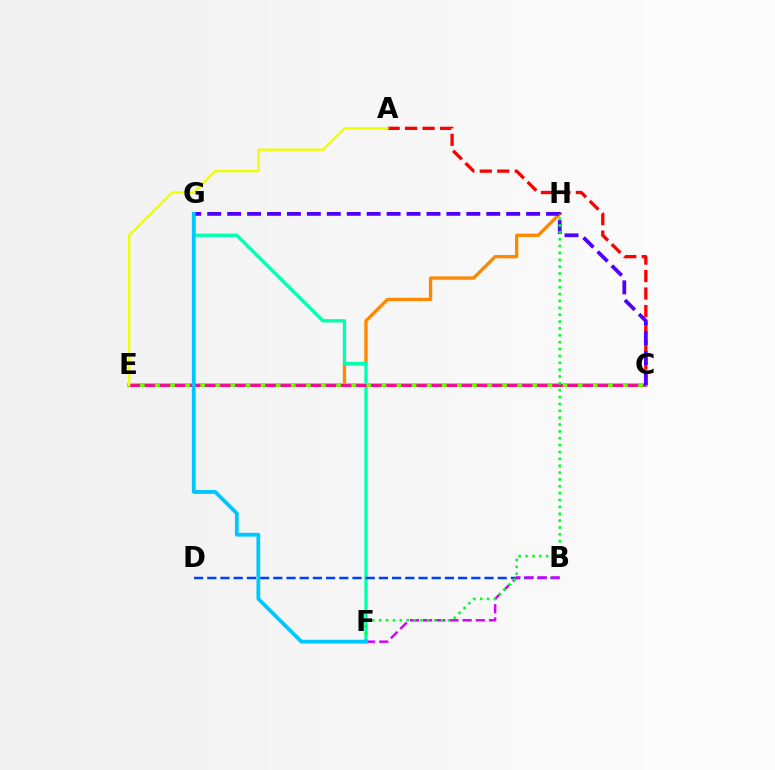{('E', 'H'): [{'color': '#ff8800', 'line_style': 'solid', 'thickness': 2.4}], ('F', 'G'): [{'color': '#00ffaf', 'line_style': 'solid', 'thickness': 2.4}, {'color': '#00c7ff', 'line_style': 'solid', 'thickness': 2.73}], ('C', 'E'): [{'color': '#66ff00', 'line_style': 'solid', 'thickness': 2.85}, {'color': '#ff00a0', 'line_style': 'dashed', 'thickness': 2.05}], ('B', 'D'): [{'color': '#003fff', 'line_style': 'dashed', 'thickness': 1.79}], ('A', 'C'): [{'color': '#ff0000', 'line_style': 'dashed', 'thickness': 2.38}], ('B', 'F'): [{'color': '#d600ff', 'line_style': 'dashed', 'thickness': 1.79}], ('C', 'G'): [{'color': '#4f00ff', 'line_style': 'dashed', 'thickness': 2.71}], ('F', 'H'): [{'color': '#00ff27', 'line_style': 'dotted', 'thickness': 1.87}], ('A', 'E'): [{'color': '#eeff00', 'line_style': 'solid', 'thickness': 1.7}]}